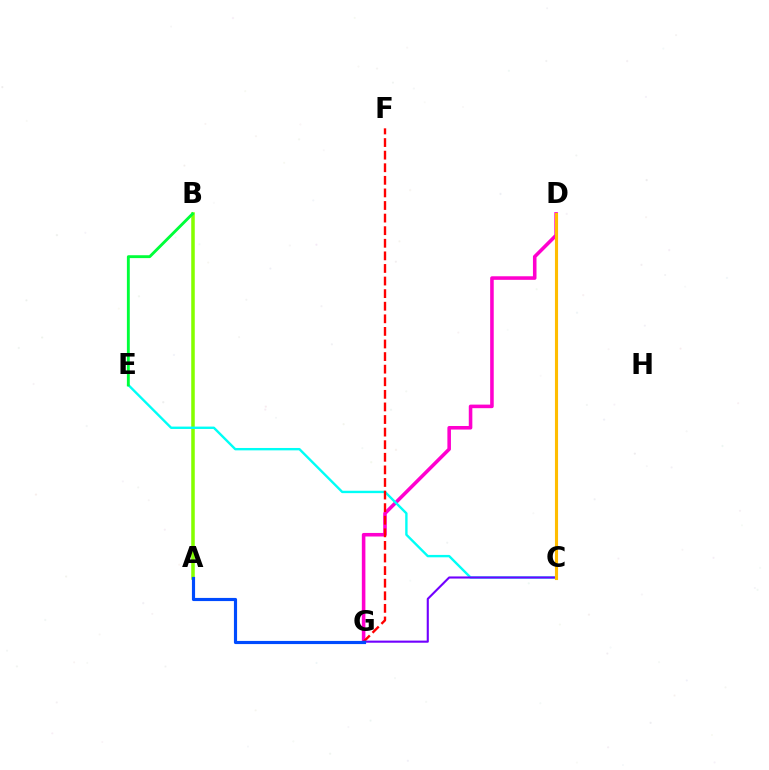{('D', 'G'): [{'color': '#ff00cf', 'line_style': 'solid', 'thickness': 2.57}], ('A', 'B'): [{'color': '#84ff00', 'line_style': 'solid', 'thickness': 2.55}], ('C', 'E'): [{'color': '#00fff6', 'line_style': 'solid', 'thickness': 1.72}], ('F', 'G'): [{'color': '#ff0000', 'line_style': 'dashed', 'thickness': 1.71}], ('B', 'E'): [{'color': '#00ff39', 'line_style': 'solid', 'thickness': 2.07}], ('C', 'G'): [{'color': '#7200ff', 'line_style': 'solid', 'thickness': 1.52}], ('A', 'G'): [{'color': '#004bff', 'line_style': 'solid', 'thickness': 2.27}], ('C', 'D'): [{'color': '#ffbd00', 'line_style': 'solid', 'thickness': 2.24}]}